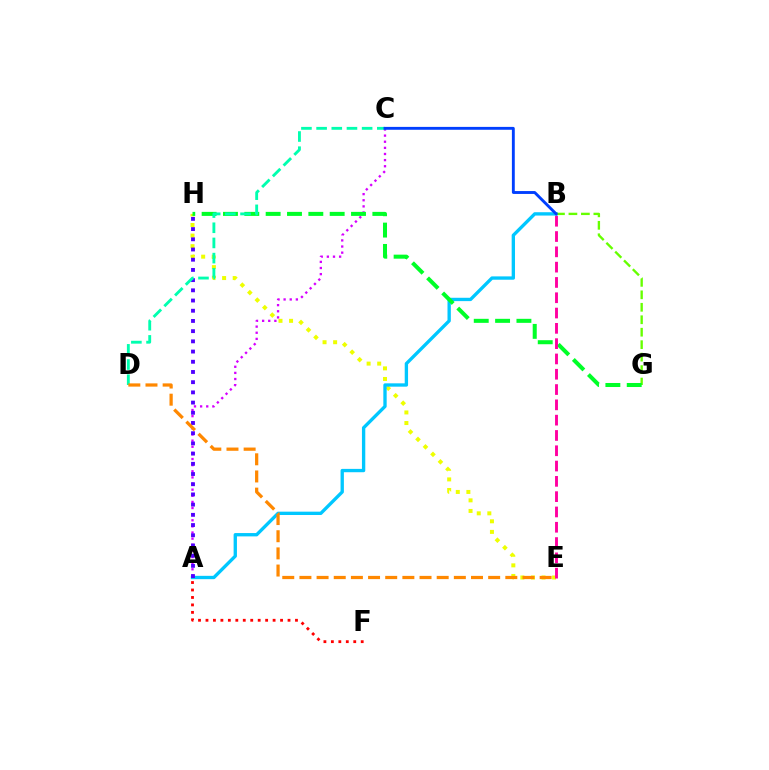{('E', 'H'): [{'color': '#eeff00', 'line_style': 'dotted', 'thickness': 2.88}], ('A', 'B'): [{'color': '#00c7ff', 'line_style': 'solid', 'thickness': 2.4}], ('A', 'F'): [{'color': '#ff0000', 'line_style': 'dotted', 'thickness': 2.03}], ('B', 'G'): [{'color': '#66ff00', 'line_style': 'dashed', 'thickness': 1.69}], ('A', 'C'): [{'color': '#d600ff', 'line_style': 'dotted', 'thickness': 1.66}], ('A', 'H'): [{'color': '#4f00ff', 'line_style': 'dotted', 'thickness': 2.77}], ('G', 'H'): [{'color': '#00ff27', 'line_style': 'dashed', 'thickness': 2.9}], ('C', 'D'): [{'color': '#00ffaf', 'line_style': 'dashed', 'thickness': 2.06}], ('B', 'E'): [{'color': '#ff00a0', 'line_style': 'dashed', 'thickness': 2.08}], ('B', 'C'): [{'color': '#003fff', 'line_style': 'solid', 'thickness': 2.07}], ('D', 'E'): [{'color': '#ff8800', 'line_style': 'dashed', 'thickness': 2.33}]}